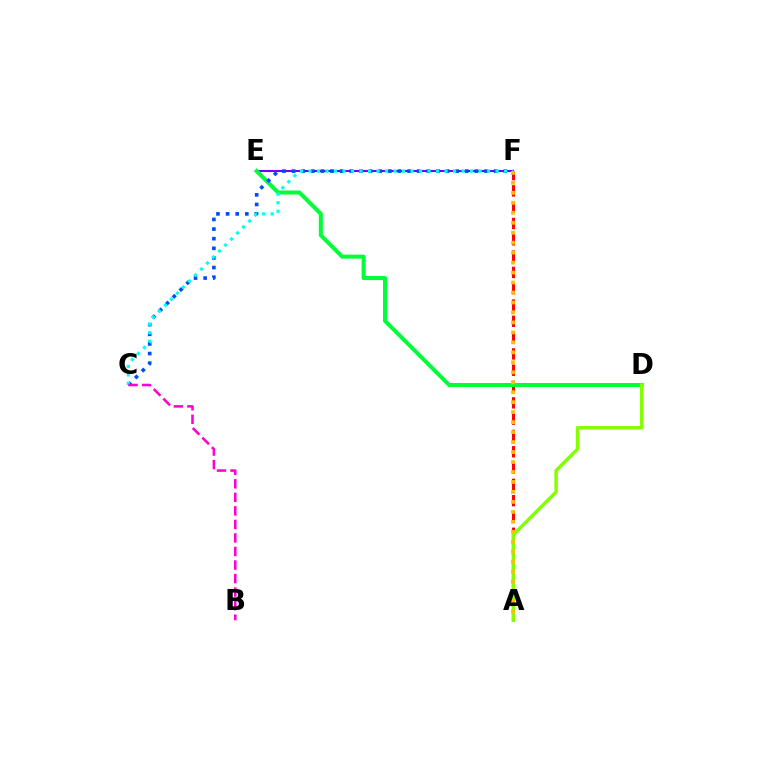{('A', 'F'): [{'color': '#ff0000', 'line_style': 'dashed', 'thickness': 2.22}, {'color': '#ffbd00', 'line_style': 'dotted', 'thickness': 2.71}], ('E', 'F'): [{'color': '#7200ff', 'line_style': 'solid', 'thickness': 1.51}], ('D', 'E'): [{'color': '#00ff39', 'line_style': 'solid', 'thickness': 2.9}], ('C', 'F'): [{'color': '#004bff', 'line_style': 'dotted', 'thickness': 2.61}, {'color': '#00fff6', 'line_style': 'dotted', 'thickness': 2.31}], ('B', 'C'): [{'color': '#ff00cf', 'line_style': 'dashed', 'thickness': 1.84}], ('A', 'D'): [{'color': '#84ff00', 'line_style': 'solid', 'thickness': 2.48}]}